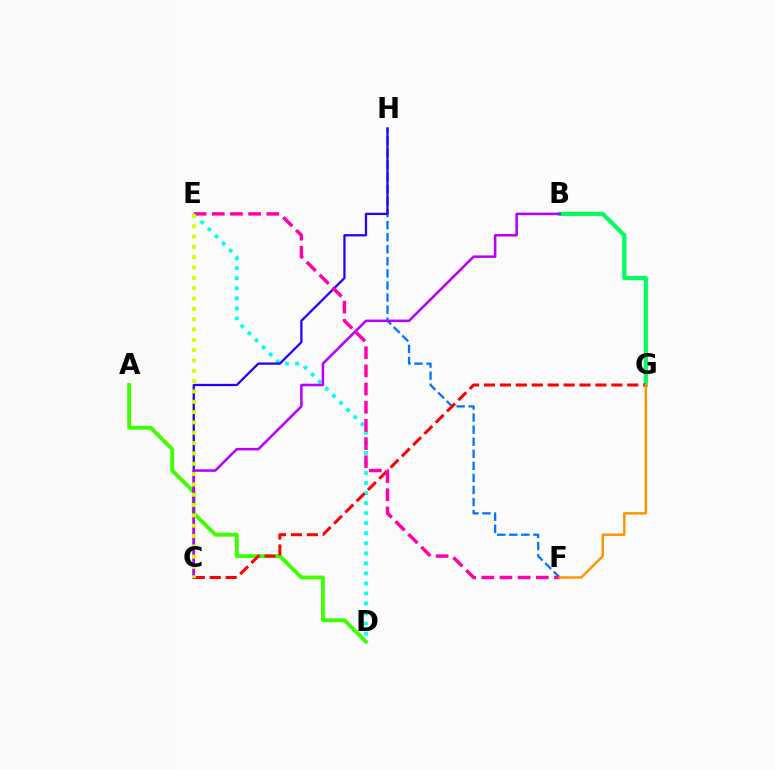{('F', 'H'): [{'color': '#0074ff', 'line_style': 'dashed', 'thickness': 1.64}], ('D', 'E'): [{'color': '#00fff6', 'line_style': 'dotted', 'thickness': 2.73}], ('B', 'G'): [{'color': '#00ff5c', 'line_style': 'solid', 'thickness': 2.99}], ('A', 'D'): [{'color': '#3dff00', 'line_style': 'solid', 'thickness': 2.77}], ('C', 'G'): [{'color': '#ff0000', 'line_style': 'dashed', 'thickness': 2.16}], ('C', 'H'): [{'color': '#2500ff', 'line_style': 'solid', 'thickness': 1.63}], ('E', 'F'): [{'color': '#ff00ac', 'line_style': 'dashed', 'thickness': 2.47}], ('F', 'G'): [{'color': '#ff9400', 'line_style': 'solid', 'thickness': 1.77}], ('B', 'C'): [{'color': '#b900ff', 'line_style': 'solid', 'thickness': 1.83}], ('C', 'E'): [{'color': '#d1ff00', 'line_style': 'dotted', 'thickness': 2.81}]}